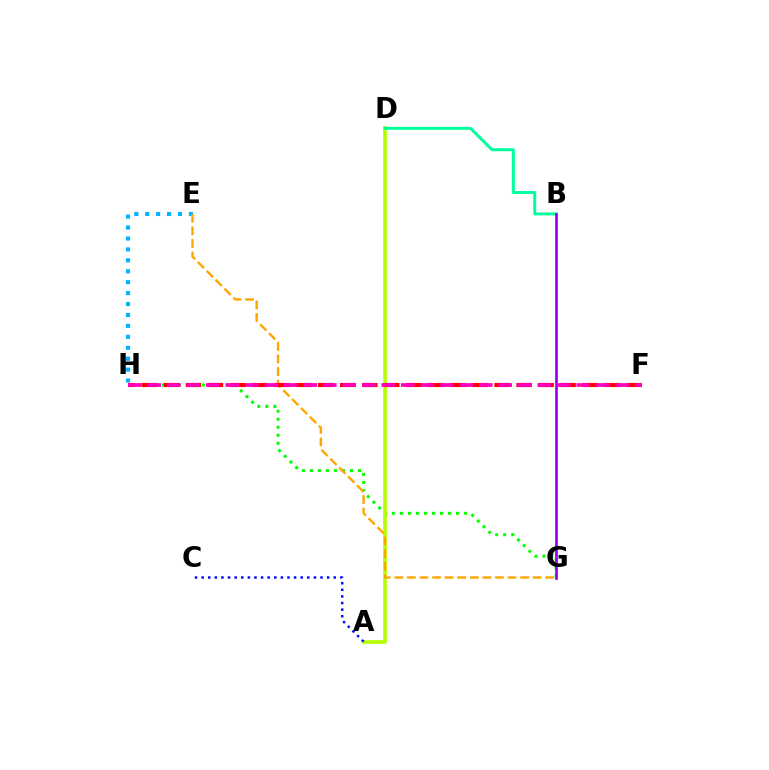{('E', 'H'): [{'color': '#00b5ff', 'line_style': 'dotted', 'thickness': 2.97}], ('G', 'H'): [{'color': '#08ff00', 'line_style': 'dotted', 'thickness': 2.18}], ('A', 'D'): [{'color': '#b3ff00', 'line_style': 'solid', 'thickness': 2.63}], ('B', 'D'): [{'color': '#00ff9d', 'line_style': 'solid', 'thickness': 2.13}], ('A', 'C'): [{'color': '#0010ff', 'line_style': 'dotted', 'thickness': 1.79}], ('B', 'G'): [{'color': '#9b00ff', 'line_style': 'solid', 'thickness': 1.97}], ('E', 'G'): [{'color': '#ffa500', 'line_style': 'dashed', 'thickness': 1.71}], ('F', 'H'): [{'color': '#ff0000', 'line_style': 'dashed', 'thickness': 2.99}, {'color': '#ff00bd', 'line_style': 'dashed', 'thickness': 2.65}]}